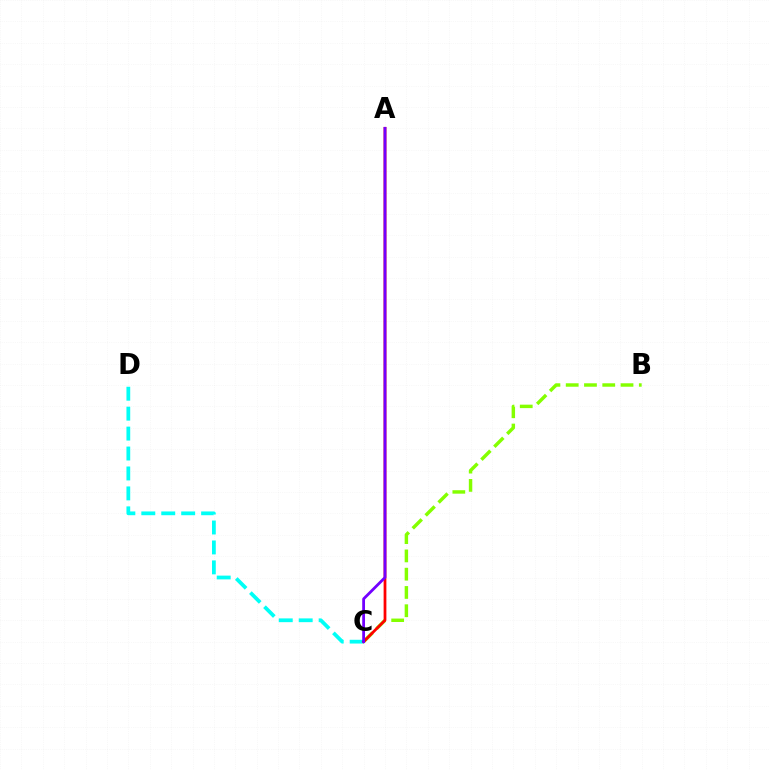{('B', 'C'): [{'color': '#84ff00', 'line_style': 'dashed', 'thickness': 2.48}], ('C', 'D'): [{'color': '#00fff6', 'line_style': 'dashed', 'thickness': 2.71}], ('A', 'C'): [{'color': '#ff0000', 'line_style': 'solid', 'thickness': 1.99}, {'color': '#7200ff', 'line_style': 'solid', 'thickness': 2.01}]}